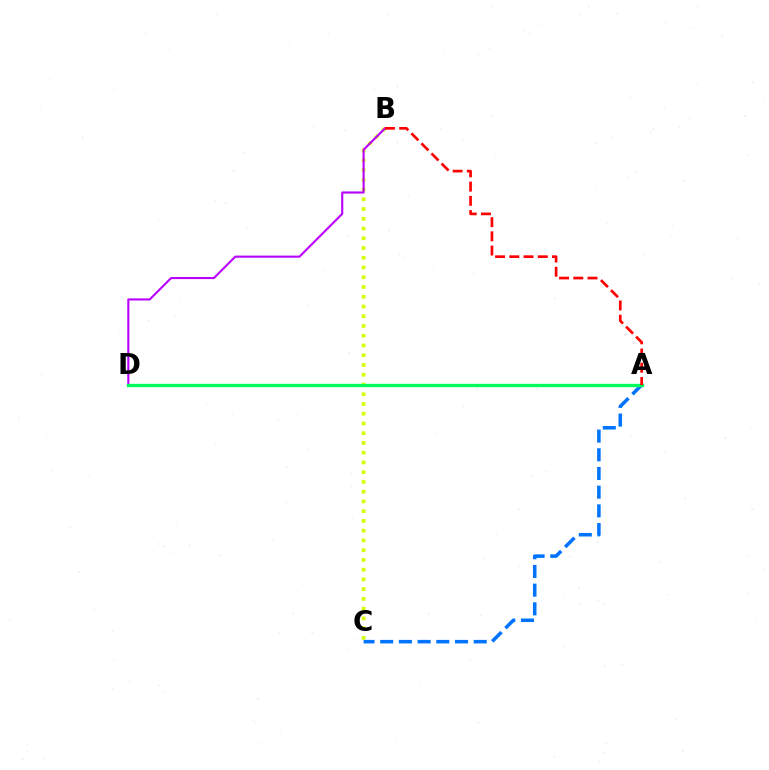{('B', 'C'): [{'color': '#d1ff00', 'line_style': 'dotted', 'thickness': 2.65}], ('B', 'D'): [{'color': '#b900ff', 'line_style': 'solid', 'thickness': 1.52}], ('A', 'C'): [{'color': '#0074ff', 'line_style': 'dashed', 'thickness': 2.54}], ('A', 'D'): [{'color': '#00ff5c', 'line_style': 'solid', 'thickness': 2.4}], ('A', 'B'): [{'color': '#ff0000', 'line_style': 'dashed', 'thickness': 1.93}]}